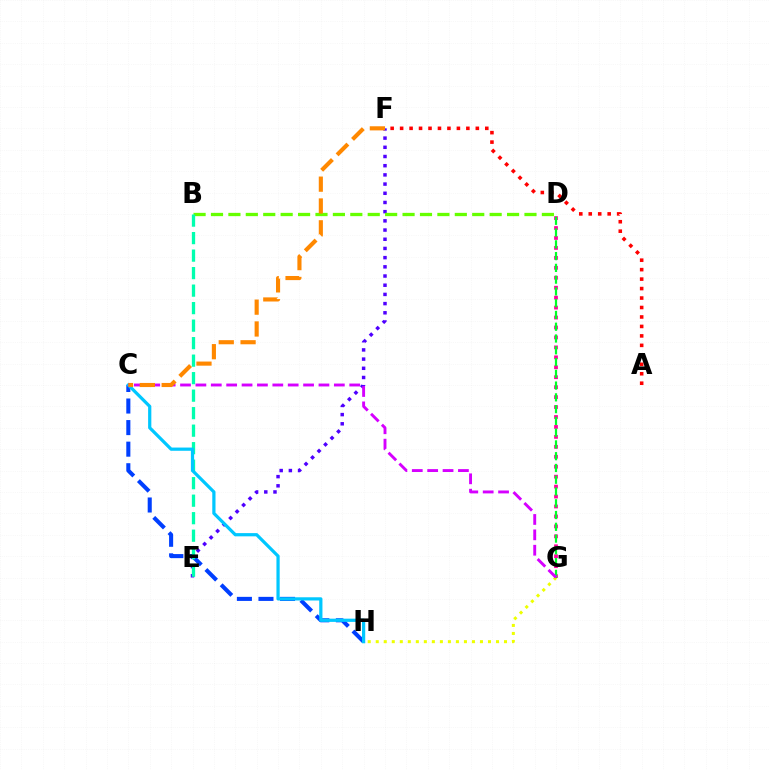{('C', 'H'): [{'color': '#003fff', 'line_style': 'dashed', 'thickness': 2.93}, {'color': '#00c7ff', 'line_style': 'solid', 'thickness': 2.32}], ('D', 'G'): [{'color': '#ff00a0', 'line_style': 'dotted', 'thickness': 2.7}, {'color': '#00ff27', 'line_style': 'dashed', 'thickness': 1.6}], ('A', 'F'): [{'color': '#ff0000', 'line_style': 'dotted', 'thickness': 2.57}], ('E', 'F'): [{'color': '#4f00ff', 'line_style': 'dotted', 'thickness': 2.5}], ('B', 'D'): [{'color': '#66ff00', 'line_style': 'dashed', 'thickness': 2.37}], ('B', 'E'): [{'color': '#00ffaf', 'line_style': 'dashed', 'thickness': 2.38}], ('G', 'H'): [{'color': '#eeff00', 'line_style': 'dotted', 'thickness': 2.18}], ('C', 'G'): [{'color': '#d600ff', 'line_style': 'dashed', 'thickness': 2.09}], ('C', 'F'): [{'color': '#ff8800', 'line_style': 'dashed', 'thickness': 2.97}]}